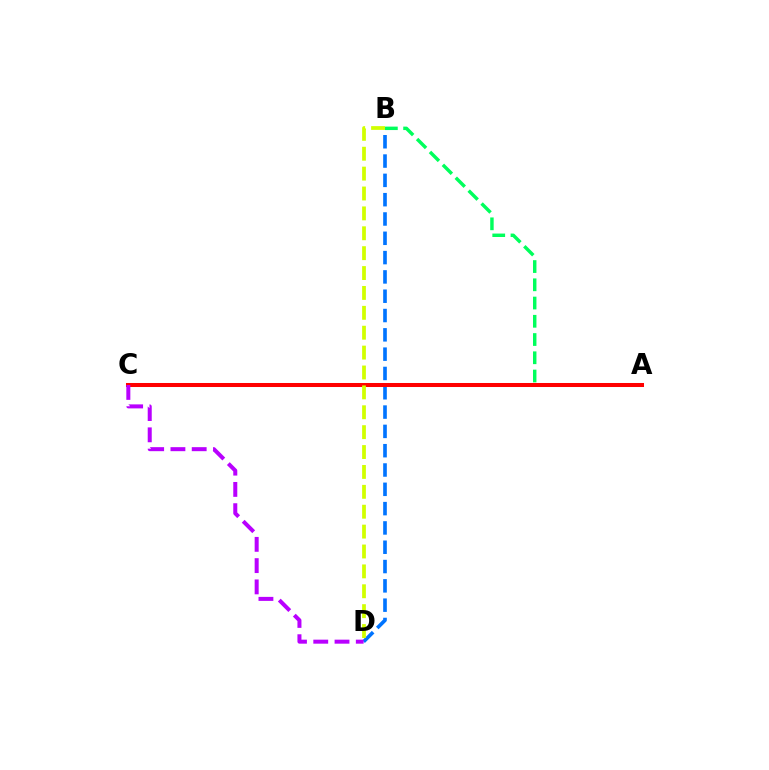{('B', 'D'): [{'color': '#0074ff', 'line_style': 'dashed', 'thickness': 2.62}, {'color': '#d1ff00', 'line_style': 'dashed', 'thickness': 2.7}], ('A', 'B'): [{'color': '#00ff5c', 'line_style': 'dashed', 'thickness': 2.48}], ('A', 'C'): [{'color': '#ff0000', 'line_style': 'solid', 'thickness': 2.9}], ('C', 'D'): [{'color': '#b900ff', 'line_style': 'dashed', 'thickness': 2.89}]}